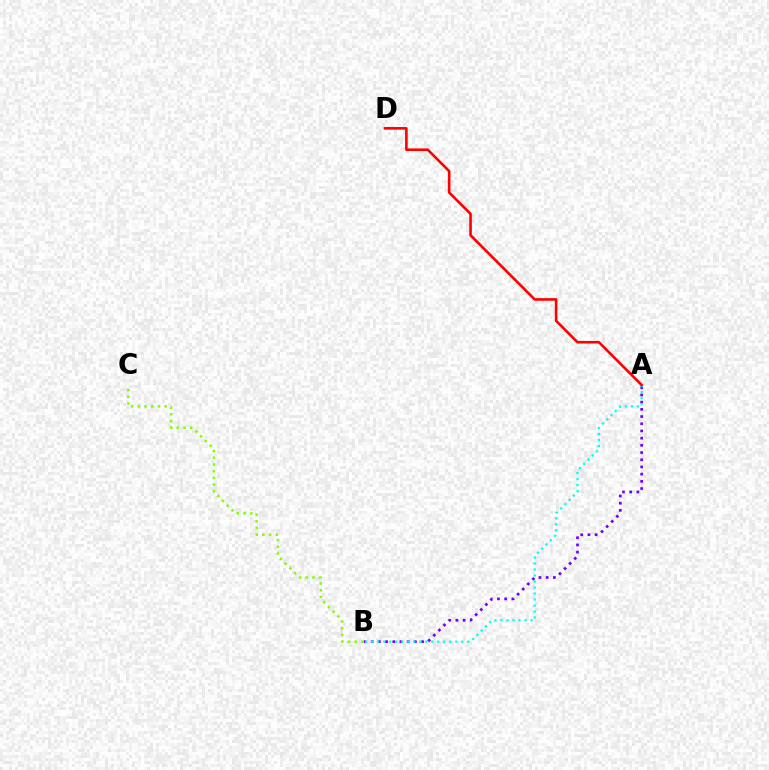{('A', 'B'): [{'color': '#7200ff', 'line_style': 'dotted', 'thickness': 1.96}, {'color': '#00fff6', 'line_style': 'dotted', 'thickness': 1.63}], ('A', 'D'): [{'color': '#ff0000', 'line_style': 'solid', 'thickness': 1.88}], ('B', 'C'): [{'color': '#84ff00', 'line_style': 'dotted', 'thickness': 1.82}]}